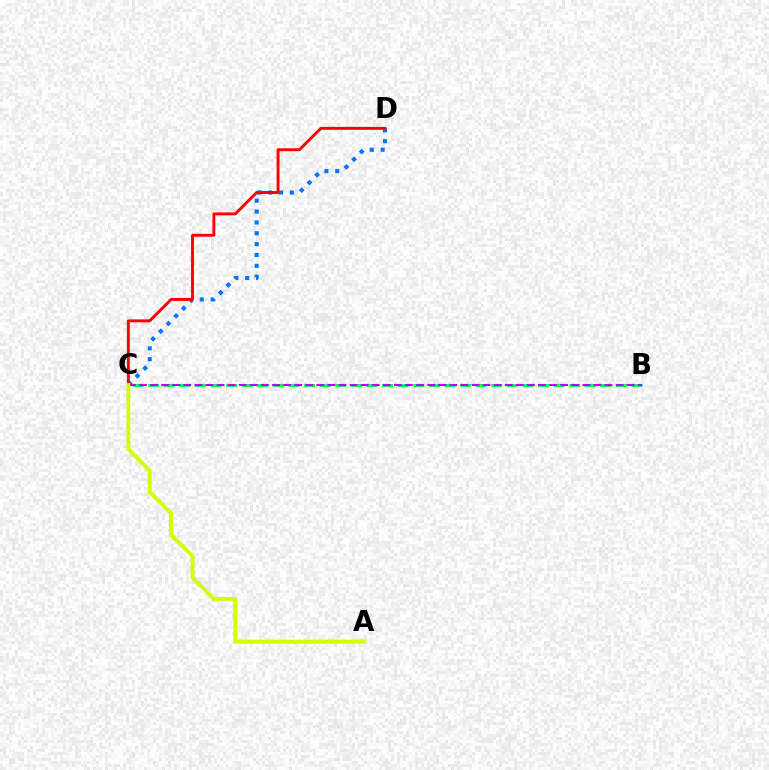{('C', 'D'): [{'color': '#0074ff', 'line_style': 'dotted', 'thickness': 2.95}, {'color': '#ff0000', 'line_style': 'solid', 'thickness': 2.09}], ('B', 'C'): [{'color': '#00ff5c', 'line_style': 'dashed', 'thickness': 2.12}, {'color': '#b900ff', 'line_style': 'dashed', 'thickness': 1.51}], ('A', 'C'): [{'color': '#d1ff00', 'line_style': 'solid', 'thickness': 2.78}]}